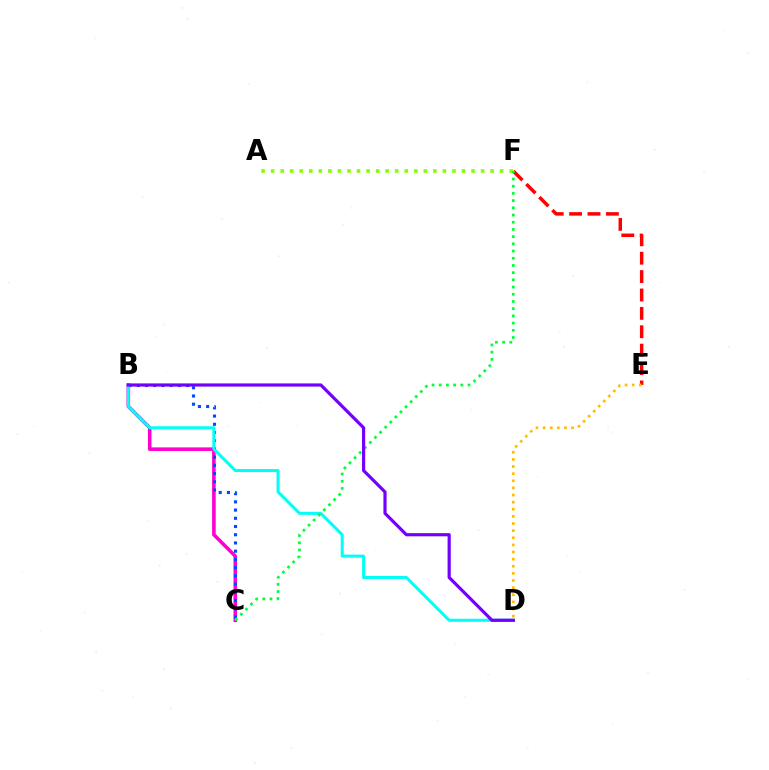{('E', 'F'): [{'color': '#ff0000', 'line_style': 'dashed', 'thickness': 2.5}], ('B', 'C'): [{'color': '#ff00cf', 'line_style': 'solid', 'thickness': 2.58}, {'color': '#004bff', 'line_style': 'dotted', 'thickness': 2.23}], ('A', 'F'): [{'color': '#84ff00', 'line_style': 'dotted', 'thickness': 2.59}], ('B', 'D'): [{'color': '#00fff6', 'line_style': 'solid', 'thickness': 2.18}, {'color': '#7200ff', 'line_style': 'solid', 'thickness': 2.28}], ('C', 'F'): [{'color': '#00ff39', 'line_style': 'dotted', 'thickness': 1.96}], ('D', 'E'): [{'color': '#ffbd00', 'line_style': 'dotted', 'thickness': 1.94}]}